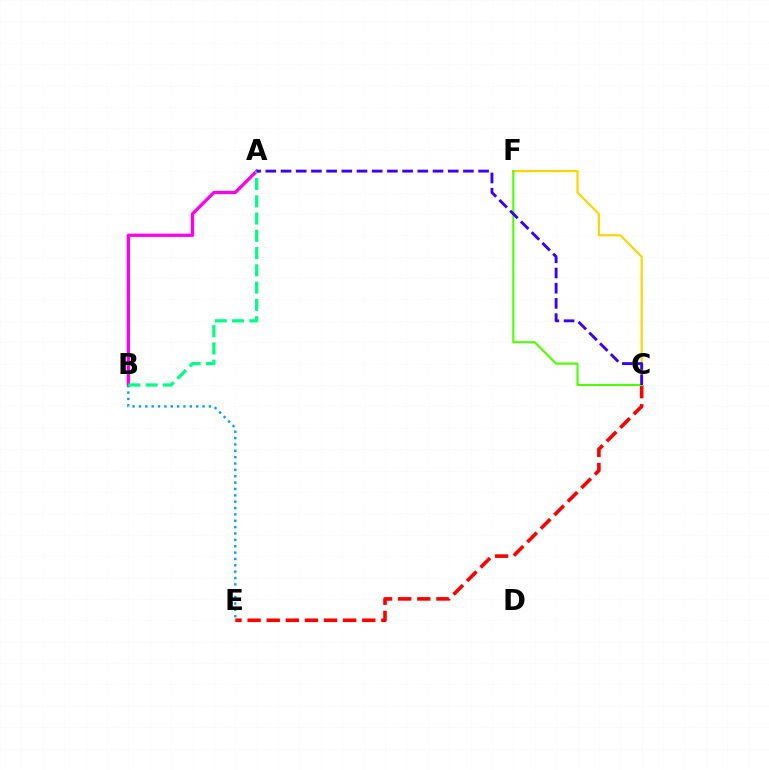{('A', 'B'): [{'color': '#ff00ed', 'line_style': 'solid', 'thickness': 2.36}, {'color': '#00ff86', 'line_style': 'dashed', 'thickness': 2.35}], ('B', 'E'): [{'color': '#009eff', 'line_style': 'dotted', 'thickness': 1.73}], ('C', 'E'): [{'color': '#ff0000', 'line_style': 'dashed', 'thickness': 2.6}], ('C', 'F'): [{'color': '#ffd500', 'line_style': 'solid', 'thickness': 1.58}, {'color': '#4fff00', 'line_style': 'solid', 'thickness': 1.53}], ('A', 'C'): [{'color': '#3700ff', 'line_style': 'dashed', 'thickness': 2.06}]}